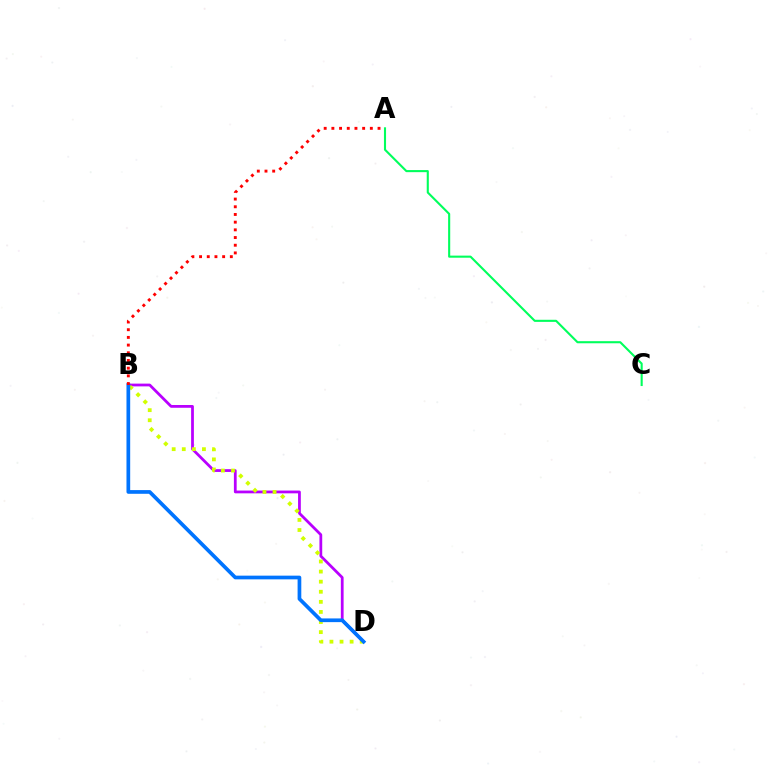{('B', 'D'): [{'color': '#b900ff', 'line_style': 'solid', 'thickness': 1.99}, {'color': '#d1ff00', 'line_style': 'dotted', 'thickness': 2.74}, {'color': '#0074ff', 'line_style': 'solid', 'thickness': 2.67}], ('A', 'C'): [{'color': '#00ff5c', 'line_style': 'solid', 'thickness': 1.51}], ('A', 'B'): [{'color': '#ff0000', 'line_style': 'dotted', 'thickness': 2.09}]}